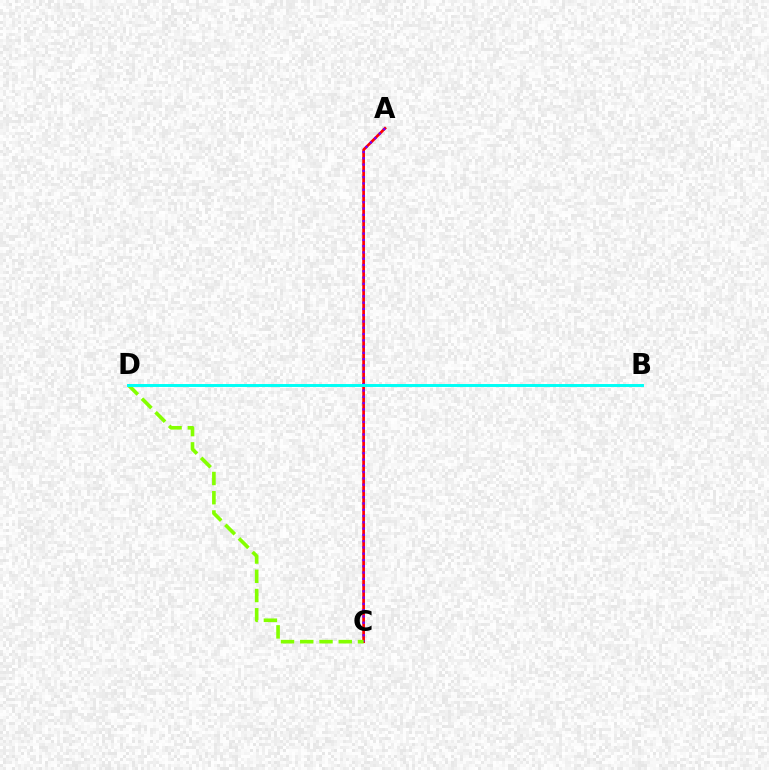{('A', 'C'): [{'color': '#ff0000', 'line_style': 'solid', 'thickness': 1.95}, {'color': '#7200ff', 'line_style': 'dotted', 'thickness': 1.71}], ('C', 'D'): [{'color': '#84ff00', 'line_style': 'dashed', 'thickness': 2.61}], ('B', 'D'): [{'color': '#00fff6', 'line_style': 'solid', 'thickness': 2.12}]}